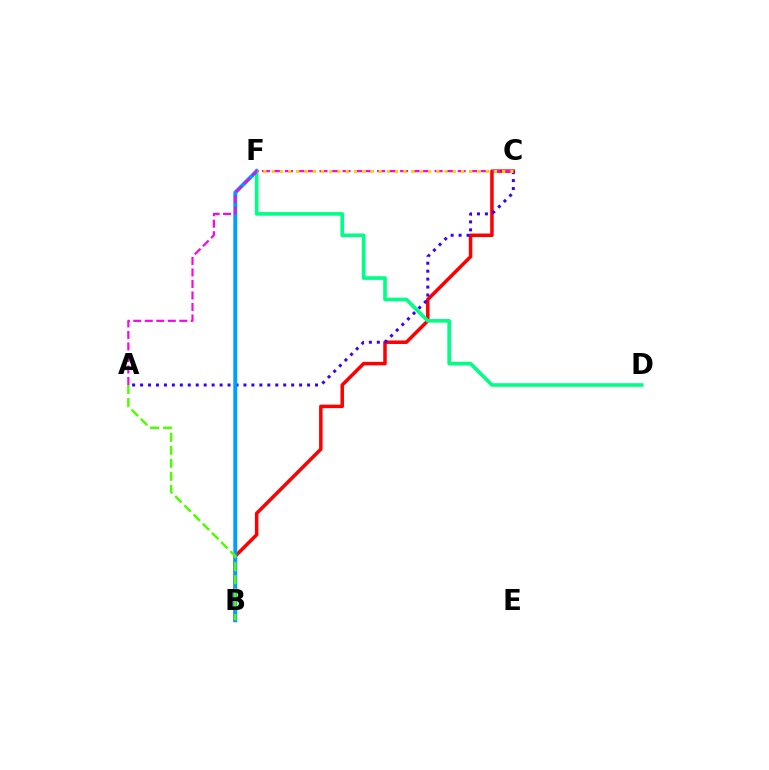{('B', 'C'): [{'color': '#ff0000', 'line_style': 'solid', 'thickness': 2.53}], ('A', 'C'): [{'color': '#3700ff', 'line_style': 'dotted', 'thickness': 2.16}, {'color': '#ff00ed', 'line_style': 'dashed', 'thickness': 1.56}], ('D', 'F'): [{'color': '#00ff86', 'line_style': 'solid', 'thickness': 2.62}], ('B', 'F'): [{'color': '#009eff', 'line_style': 'solid', 'thickness': 2.82}], ('C', 'F'): [{'color': '#ffd500', 'line_style': 'dotted', 'thickness': 2.24}], ('A', 'B'): [{'color': '#4fff00', 'line_style': 'dashed', 'thickness': 1.77}]}